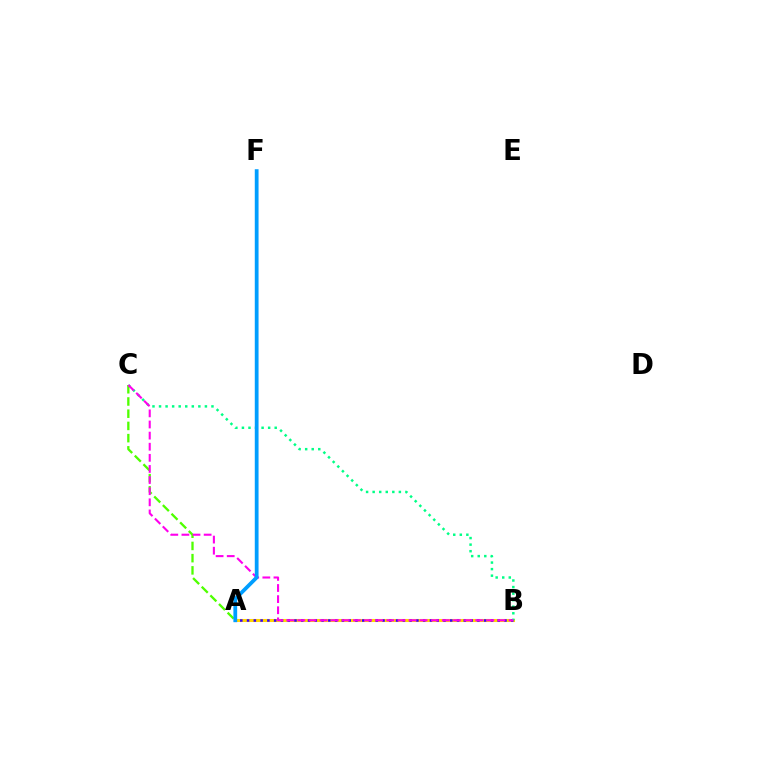{('A', 'B'): [{'color': '#ff0000', 'line_style': 'solid', 'thickness': 2.18}, {'color': '#ffd500', 'line_style': 'solid', 'thickness': 2.16}, {'color': '#3700ff', 'line_style': 'dotted', 'thickness': 1.84}], ('B', 'C'): [{'color': '#00ff86', 'line_style': 'dotted', 'thickness': 1.78}, {'color': '#ff00ed', 'line_style': 'dashed', 'thickness': 1.51}], ('A', 'C'): [{'color': '#4fff00', 'line_style': 'dashed', 'thickness': 1.66}], ('A', 'F'): [{'color': '#009eff', 'line_style': 'solid', 'thickness': 2.71}]}